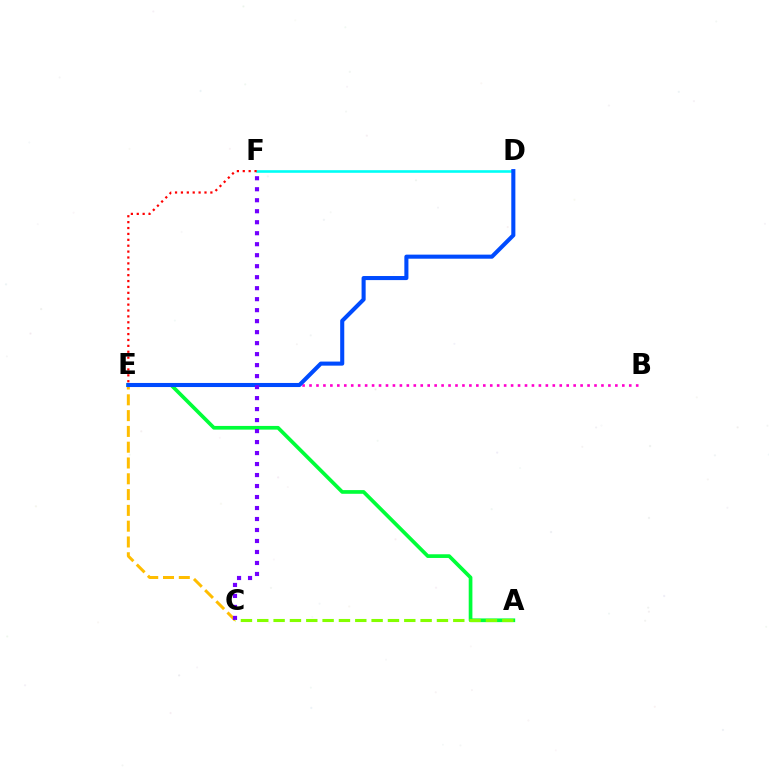{('C', 'E'): [{'color': '#ffbd00', 'line_style': 'dashed', 'thickness': 2.15}], ('D', 'F'): [{'color': '#00fff6', 'line_style': 'solid', 'thickness': 1.88}], ('E', 'F'): [{'color': '#ff0000', 'line_style': 'dotted', 'thickness': 1.6}], ('B', 'E'): [{'color': '#ff00cf', 'line_style': 'dotted', 'thickness': 1.89}], ('A', 'E'): [{'color': '#00ff39', 'line_style': 'solid', 'thickness': 2.66}], ('D', 'E'): [{'color': '#004bff', 'line_style': 'solid', 'thickness': 2.93}], ('C', 'F'): [{'color': '#7200ff', 'line_style': 'dotted', 'thickness': 2.99}], ('A', 'C'): [{'color': '#84ff00', 'line_style': 'dashed', 'thickness': 2.22}]}